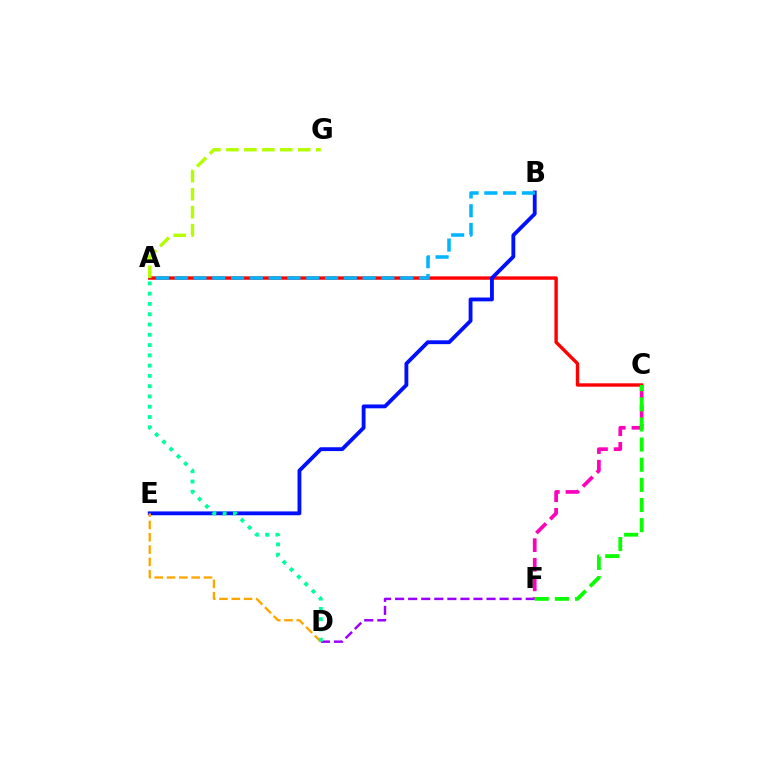{('A', 'C'): [{'color': '#ff0000', 'line_style': 'solid', 'thickness': 2.45}], ('A', 'G'): [{'color': '#b3ff00', 'line_style': 'dashed', 'thickness': 2.44}], ('D', 'F'): [{'color': '#9b00ff', 'line_style': 'dashed', 'thickness': 1.77}], ('B', 'E'): [{'color': '#0010ff', 'line_style': 'solid', 'thickness': 2.76}], ('C', 'F'): [{'color': '#ff00bd', 'line_style': 'dashed', 'thickness': 2.66}, {'color': '#08ff00', 'line_style': 'dashed', 'thickness': 2.74}], ('D', 'E'): [{'color': '#ffa500', 'line_style': 'dashed', 'thickness': 1.67}], ('A', 'B'): [{'color': '#00b5ff', 'line_style': 'dashed', 'thickness': 2.55}], ('A', 'D'): [{'color': '#00ff9d', 'line_style': 'dotted', 'thickness': 2.79}]}